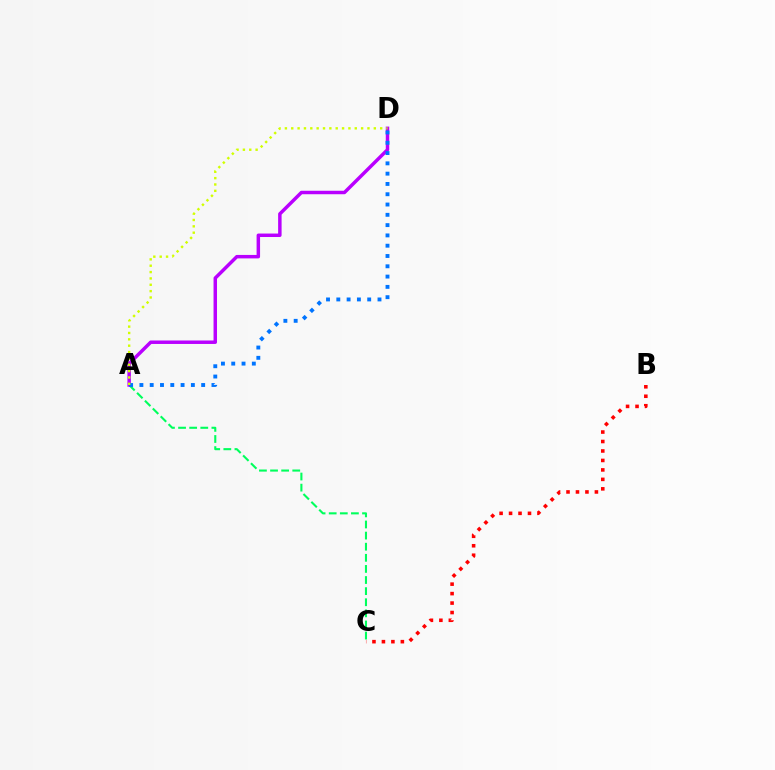{('B', 'C'): [{'color': '#ff0000', 'line_style': 'dotted', 'thickness': 2.57}], ('A', 'C'): [{'color': '#00ff5c', 'line_style': 'dashed', 'thickness': 1.51}], ('A', 'D'): [{'color': '#b900ff', 'line_style': 'solid', 'thickness': 2.5}, {'color': '#0074ff', 'line_style': 'dotted', 'thickness': 2.8}, {'color': '#d1ff00', 'line_style': 'dotted', 'thickness': 1.73}]}